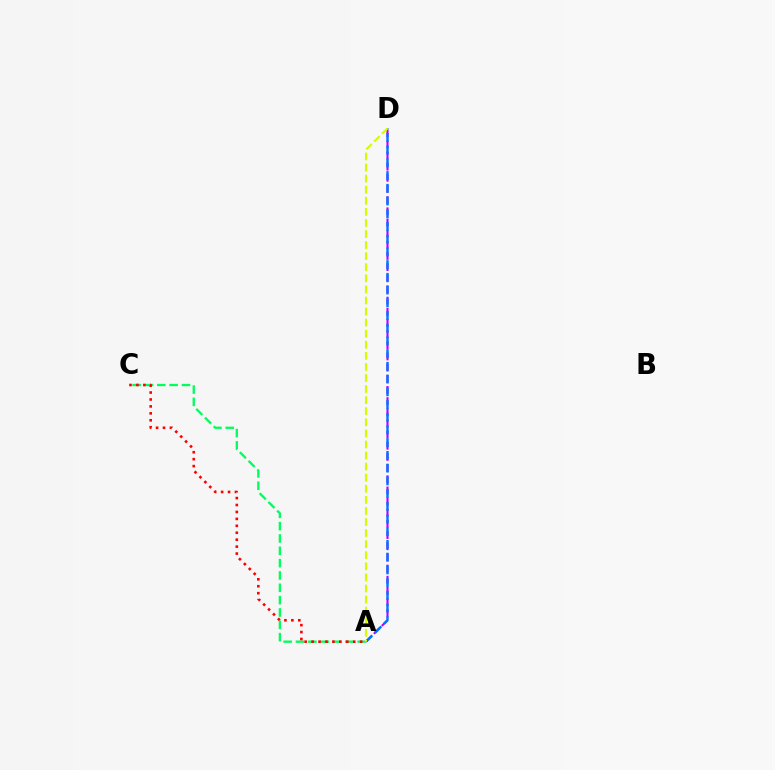{('A', 'D'): [{'color': '#b900ff', 'line_style': 'dashed', 'thickness': 1.52}, {'color': '#0074ff', 'line_style': 'dashed', 'thickness': 1.73}, {'color': '#d1ff00', 'line_style': 'dashed', 'thickness': 1.5}], ('A', 'C'): [{'color': '#00ff5c', 'line_style': 'dashed', 'thickness': 1.68}, {'color': '#ff0000', 'line_style': 'dotted', 'thickness': 1.88}]}